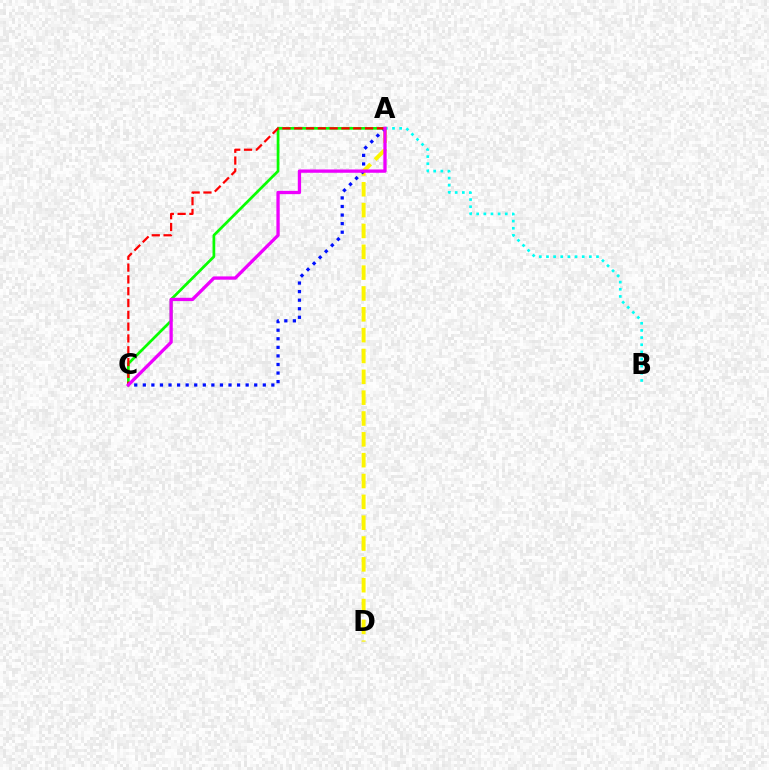{('A', 'D'): [{'color': '#fcf500', 'line_style': 'dashed', 'thickness': 2.83}], ('A', 'C'): [{'color': '#0010ff', 'line_style': 'dotted', 'thickness': 2.33}, {'color': '#08ff00', 'line_style': 'solid', 'thickness': 1.95}, {'color': '#ff0000', 'line_style': 'dashed', 'thickness': 1.6}, {'color': '#ee00ff', 'line_style': 'solid', 'thickness': 2.37}], ('A', 'B'): [{'color': '#00fff6', 'line_style': 'dotted', 'thickness': 1.94}]}